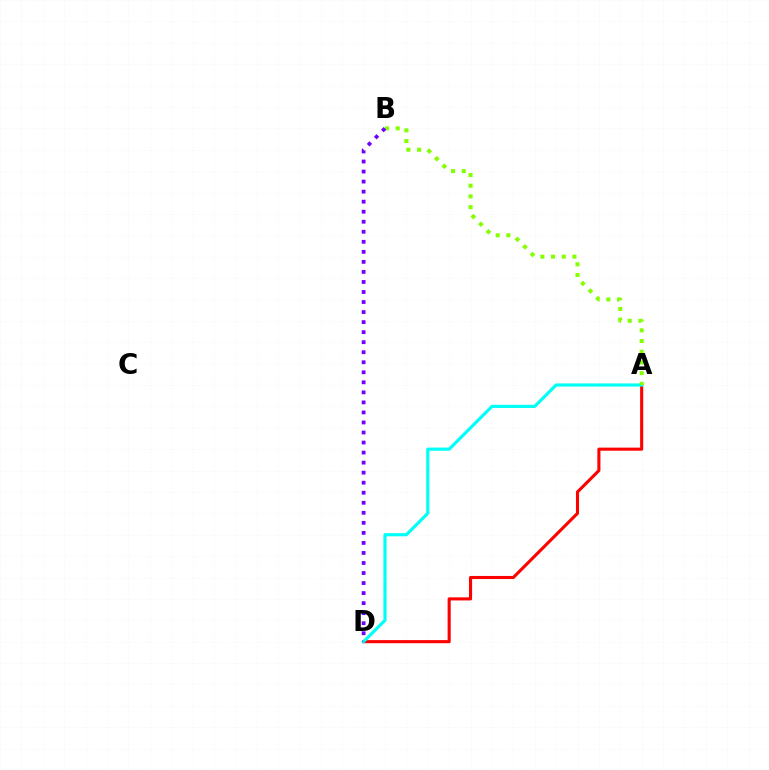{('A', 'D'): [{'color': '#ff0000', 'line_style': 'solid', 'thickness': 2.22}, {'color': '#00fff6', 'line_style': 'solid', 'thickness': 2.27}], ('A', 'B'): [{'color': '#84ff00', 'line_style': 'dotted', 'thickness': 2.91}], ('B', 'D'): [{'color': '#7200ff', 'line_style': 'dotted', 'thickness': 2.73}]}